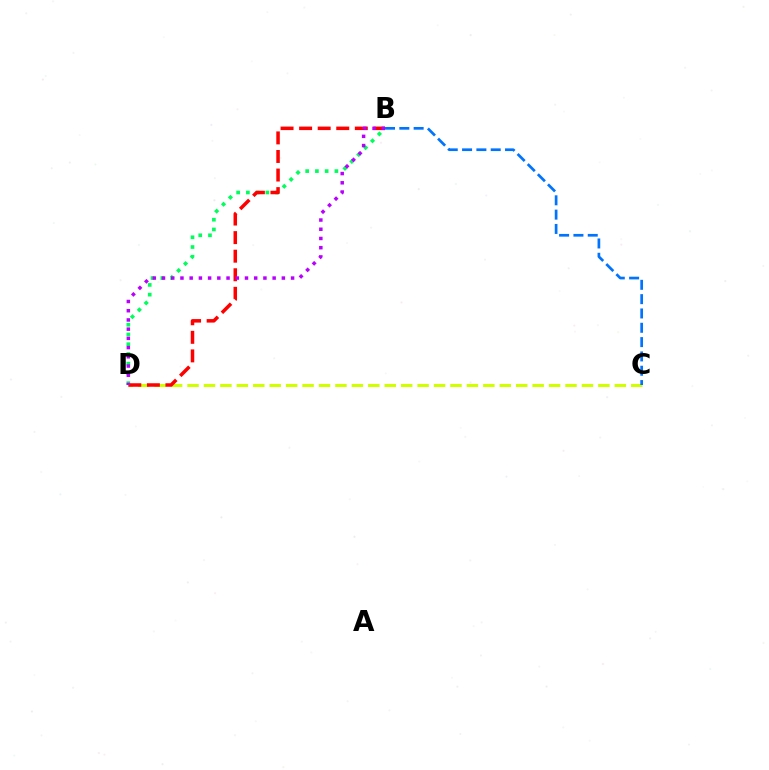{('B', 'D'): [{'color': '#00ff5c', 'line_style': 'dotted', 'thickness': 2.65}, {'color': '#ff0000', 'line_style': 'dashed', 'thickness': 2.52}, {'color': '#b900ff', 'line_style': 'dotted', 'thickness': 2.5}], ('C', 'D'): [{'color': '#d1ff00', 'line_style': 'dashed', 'thickness': 2.23}], ('B', 'C'): [{'color': '#0074ff', 'line_style': 'dashed', 'thickness': 1.95}]}